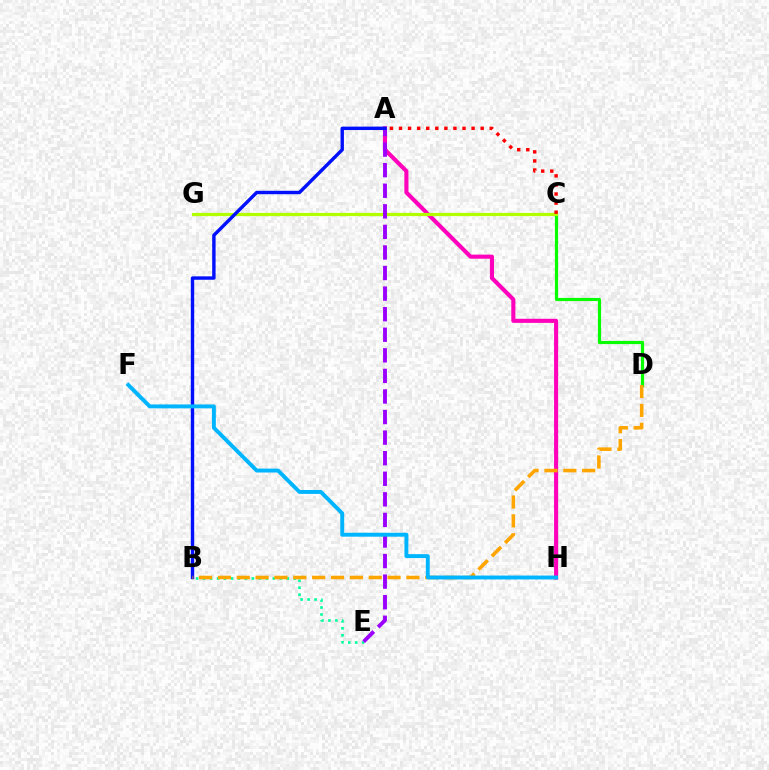{('A', 'H'): [{'color': '#ff00bd', 'line_style': 'solid', 'thickness': 2.95}], ('C', 'D'): [{'color': '#08ff00', 'line_style': 'solid', 'thickness': 2.28}], ('B', 'E'): [{'color': '#00ff9d', 'line_style': 'dotted', 'thickness': 1.89}], ('C', 'G'): [{'color': '#b3ff00', 'line_style': 'solid', 'thickness': 2.33}], ('A', 'E'): [{'color': '#9b00ff', 'line_style': 'dashed', 'thickness': 2.79}], ('A', 'B'): [{'color': '#0010ff', 'line_style': 'solid', 'thickness': 2.45}], ('B', 'D'): [{'color': '#ffa500', 'line_style': 'dashed', 'thickness': 2.56}], ('F', 'H'): [{'color': '#00b5ff', 'line_style': 'solid', 'thickness': 2.82}], ('A', 'C'): [{'color': '#ff0000', 'line_style': 'dotted', 'thickness': 2.47}]}